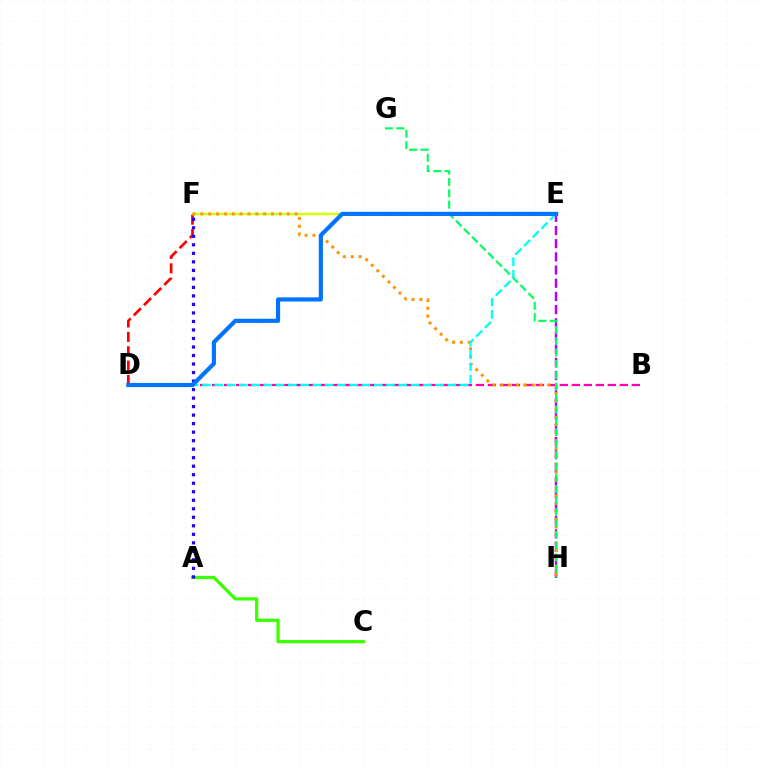{('D', 'F'): [{'color': '#ff0000', 'line_style': 'dashed', 'thickness': 1.95}], ('E', 'H'): [{'color': '#b900ff', 'line_style': 'dashed', 'thickness': 1.79}], ('B', 'D'): [{'color': '#ff00ac', 'line_style': 'dashed', 'thickness': 1.63}], ('A', 'C'): [{'color': '#3dff00', 'line_style': 'solid', 'thickness': 2.32}], ('E', 'F'): [{'color': '#d1ff00', 'line_style': 'solid', 'thickness': 1.77}], ('F', 'H'): [{'color': '#ff9400', 'line_style': 'dotted', 'thickness': 2.13}], ('G', 'H'): [{'color': '#00ff5c', 'line_style': 'dashed', 'thickness': 1.55}], ('D', 'E'): [{'color': '#00fff6', 'line_style': 'dashed', 'thickness': 1.67}, {'color': '#0074ff', 'line_style': 'solid', 'thickness': 2.99}], ('A', 'F'): [{'color': '#2500ff', 'line_style': 'dotted', 'thickness': 2.31}]}